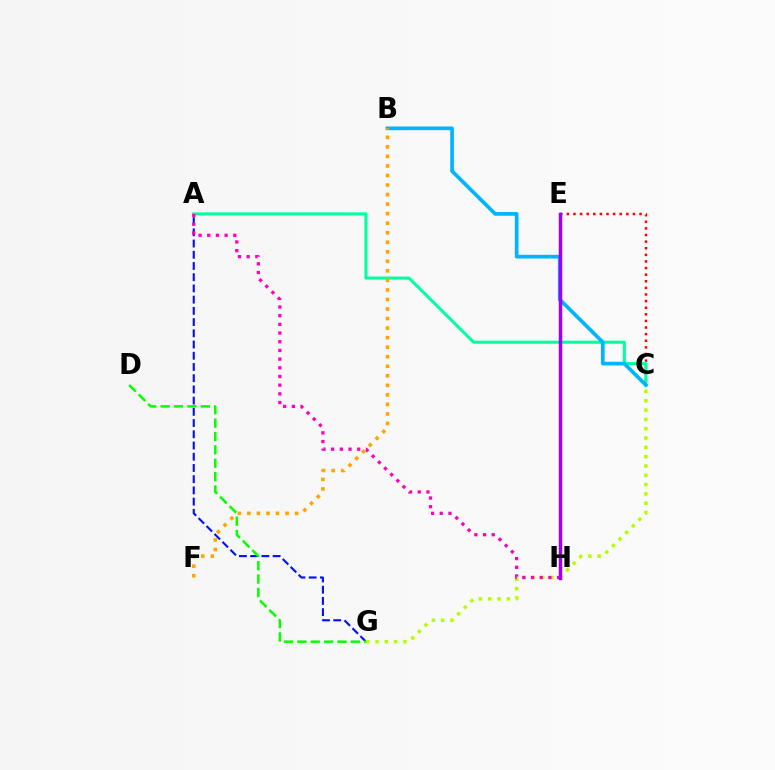{('A', 'G'): [{'color': '#0010ff', 'line_style': 'dashed', 'thickness': 1.52}], ('C', 'E'): [{'color': '#ff0000', 'line_style': 'dotted', 'thickness': 1.8}], ('C', 'G'): [{'color': '#b3ff00', 'line_style': 'dotted', 'thickness': 2.53}], ('A', 'C'): [{'color': '#00ff9d', 'line_style': 'solid', 'thickness': 2.19}], ('D', 'G'): [{'color': '#08ff00', 'line_style': 'dashed', 'thickness': 1.82}], ('B', 'C'): [{'color': '#00b5ff', 'line_style': 'solid', 'thickness': 2.66}], ('A', 'H'): [{'color': '#ff00bd', 'line_style': 'dotted', 'thickness': 2.36}], ('B', 'F'): [{'color': '#ffa500', 'line_style': 'dotted', 'thickness': 2.59}], ('E', 'H'): [{'color': '#9b00ff', 'line_style': 'solid', 'thickness': 2.5}]}